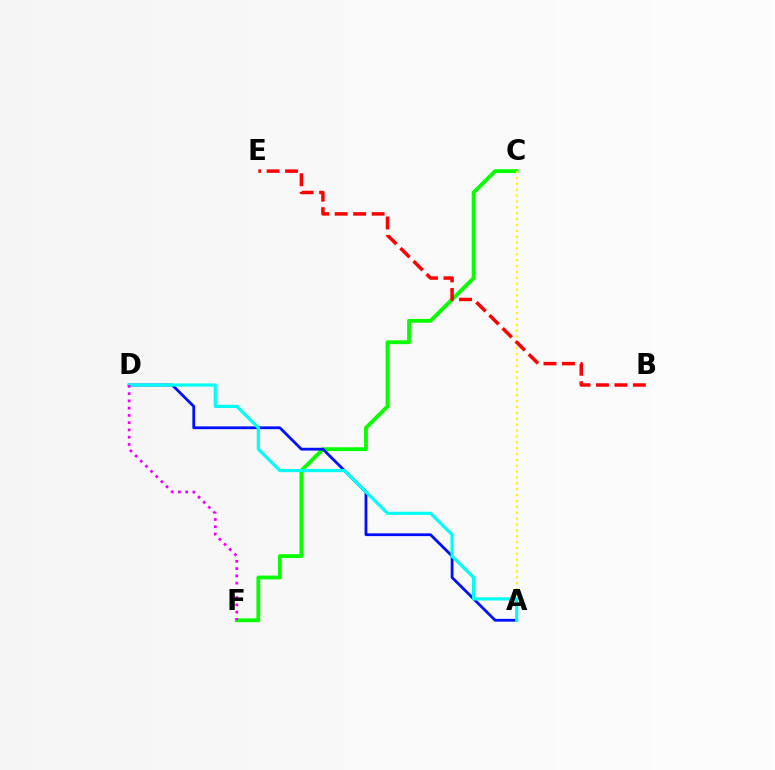{('C', 'F'): [{'color': '#08ff00', 'line_style': 'solid', 'thickness': 2.76}], ('A', 'D'): [{'color': '#0010ff', 'line_style': 'solid', 'thickness': 2.01}, {'color': '#00fff6', 'line_style': 'solid', 'thickness': 2.29}], ('A', 'C'): [{'color': '#fcf500', 'line_style': 'dotted', 'thickness': 1.6}], ('B', 'E'): [{'color': '#ff0000', 'line_style': 'dashed', 'thickness': 2.51}], ('D', 'F'): [{'color': '#ee00ff', 'line_style': 'dotted', 'thickness': 1.97}]}